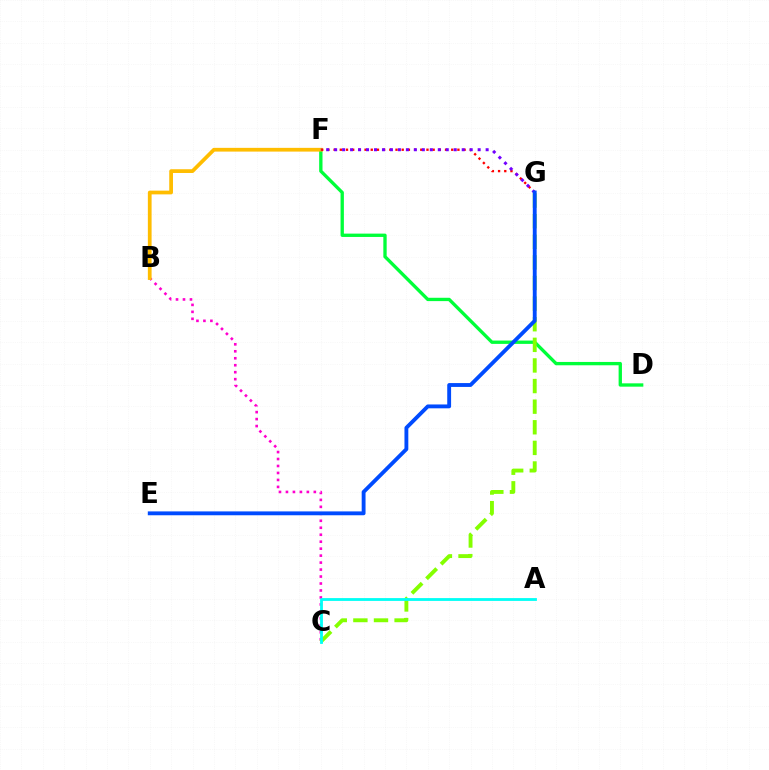{('B', 'C'): [{'color': '#ff00cf', 'line_style': 'dotted', 'thickness': 1.89}], ('D', 'F'): [{'color': '#00ff39', 'line_style': 'solid', 'thickness': 2.4}], ('C', 'G'): [{'color': '#84ff00', 'line_style': 'dashed', 'thickness': 2.8}], ('B', 'F'): [{'color': '#ffbd00', 'line_style': 'solid', 'thickness': 2.69}], ('F', 'G'): [{'color': '#ff0000', 'line_style': 'dotted', 'thickness': 1.68}, {'color': '#7200ff', 'line_style': 'dotted', 'thickness': 2.17}], ('A', 'C'): [{'color': '#00fff6', 'line_style': 'solid', 'thickness': 2.03}], ('E', 'G'): [{'color': '#004bff', 'line_style': 'solid', 'thickness': 2.78}]}